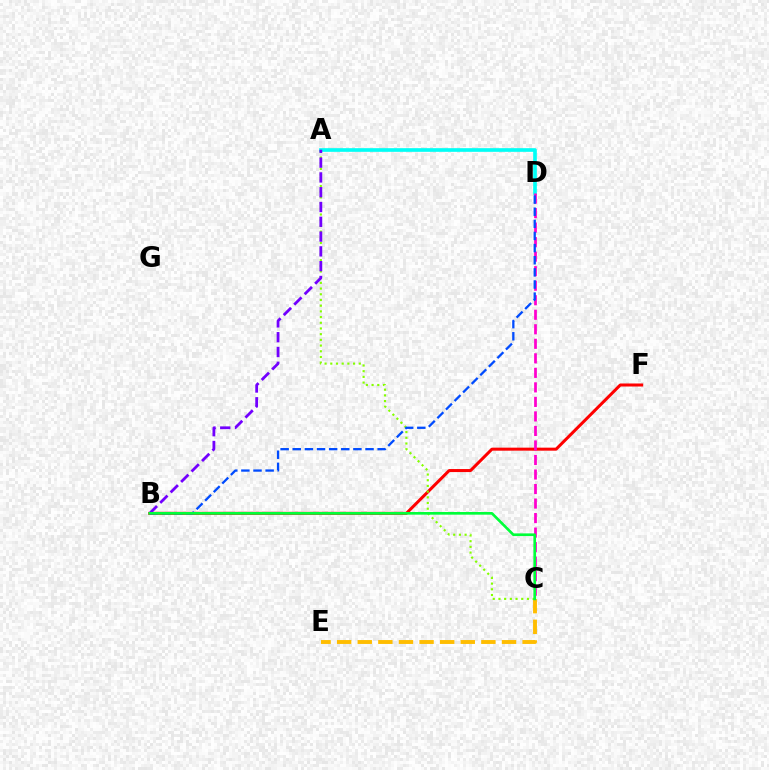{('B', 'F'): [{'color': '#ff0000', 'line_style': 'solid', 'thickness': 2.17}], ('A', 'D'): [{'color': '#00fff6', 'line_style': 'solid', 'thickness': 2.63}], ('C', 'E'): [{'color': '#ffbd00', 'line_style': 'dashed', 'thickness': 2.8}], ('C', 'D'): [{'color': '#ff00cf', 'line_style': 'dashed', 'thickness': 1.97}], ('A', 'C'): [{'color': '#84ff00', 'line_style': 'dotted', 'thickness': 1.55}], ('A', 'B'): [{'color': '#7200ff', 'line_style': 'dashed', 'thickness': 2.01}], ('B', 'D'): [{'color': '#004bff', 'line_style': 'dashed', 'thickness': 1.65}], ('B', 'C'): [{'color': '#00ff39', 'line_style': 'solid', 'thickness': 1.92}]}